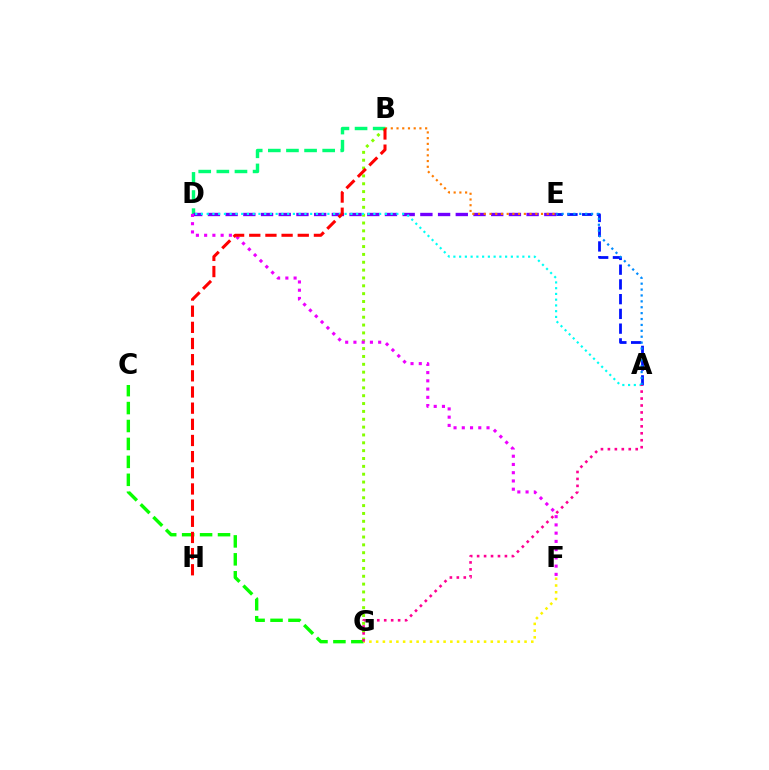{('B', 'G'): [{'color': '#84ff00', 'line_style': 'dotted', 'thickness': 2.13}], ('A', 'E'): [{'color': '#0010ff', 'line_style': 'dashed', 'thickness': 2.0}, {'color': '#008cff', 'line_style': 'dotted', 'thickness': 1.6}], ('B', 'D'): [{'color': '#00ff74', 'line_style': 'dashed', 'thickness': 2.46}], ('D', 'E'): [{'color': '#7200ff', 'line_style': 'dashed', 'thickness': 2.41}], ('D', 'F'): [{'color': '#ee00ff', 'line_style': 'dotted', 'thickness': 2.24}], ('C', 'G'): [{'color': '#08ff00', 'line_style': 'dashed', 'thickness': 2.44}], ('B', 'E'): [{'color': '#ff7c00', 'line_style': 'dotted', 'thickness': 1.56}], ('A', 'D'): [{'color': '#00fff6', 'line_style': 'dotted', 'thickness': 1.56}], ('B', 'H'): [{'color': '#ff0000', 'line_style': 'dashed', 'thickness': 2.2}], ('F', 'G'): [{'color': '#fcf500', 'line_style': 'dotted', 'thickness': 1.83}], ('A', 'G'): [{'color': '#ff0094', 'line_style': 'dotted', 'thickness': 1.89}]}